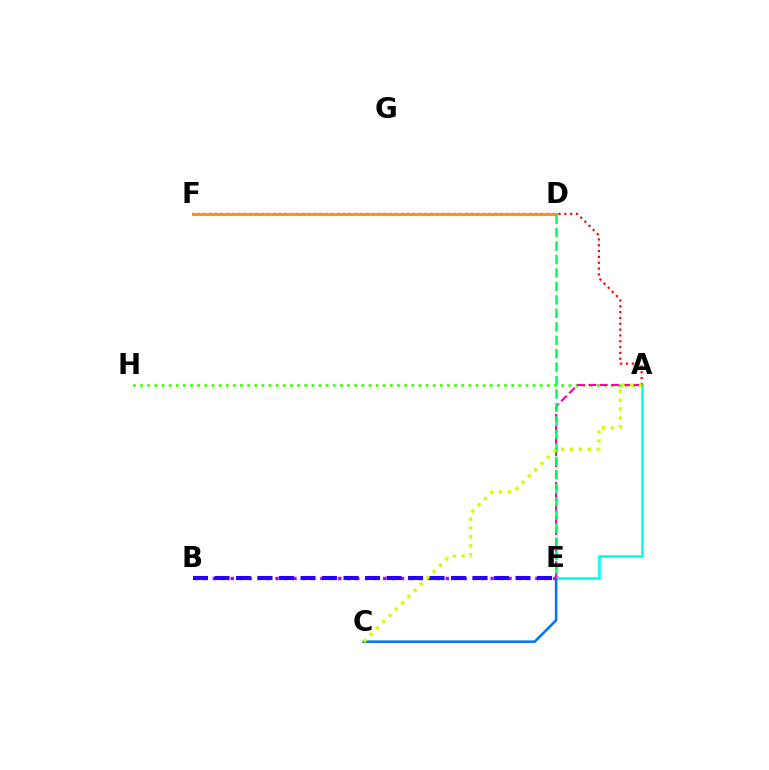{('A', 'E'): [{'color': '#00fff6', 'line_style': 'solid', 'thickness': 1.91}, {'color': '#ff00ac', 'line_style': 'dashed', 'thickness': 1.54}], ('A', 'F'): [{'color': '#ff0000', 'line_style': 'dotted', 'thickness': 1.58}], ('C', 'E'): [{'color': '#0074ff', 'line_style': 'solid', 'thickness': 1.83}], ('A', 'H'): [{'color': '#3dff00', 'line_style': 'dotted', 'thickness': 1.94}], ('B', 'E'): [{'color': '#b900ff', 'line_style': 'dotted', 'thickness': 2.43}, {'color': '#2500ff', 'line_style': 'dashed', 'thickness': 2.92}], ('D', 'F'): [{'color': '#ff9400', 'line_style': 'solid', 'thickness': 2.08}], ('D', 'E'): [{'color': '#00ff5c', 'line_style': 'dashed', 'thickness': 1.83}], ('A', 'C'): [{'color': '#d1ff00', 'line_style': 'dotted', 'thickness': 2.41}]}